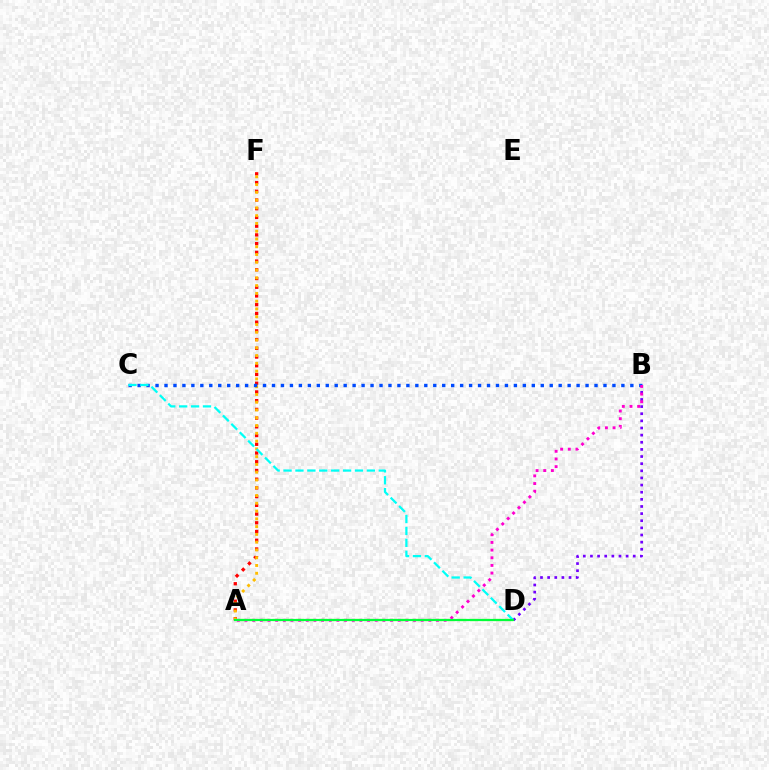{('B', 'D'): [{'color': '#7200ff', 'line_style': 'dotted', 'thickness': 1.94}], ('A', 'F'): [{'color': '#ff0000', 'line_style': 'dotted', 'thickness': 2.37}, {'color': '#ffbd00', 'line_style': 'dotted', 'thickness': 2.11}], ('A', 'D'): [{'color': '#84ff00', 'line_style': 'dashed', 'thickness': 1.58}, {'color': '#00ff39', 'line_style': 'solid', 'thickness': 1.57}], ('B', 'C'): [{'color': '#004bff', 'line_style': 'dotted', 'thickness': 2.43}], ('A', 'B'): [{'color': '#ff00cf', 'line_style': 'dotted', 'thickness': 2.08}], ('C', 'D'): [{'color': '#00fff6', 'line_style': 'dashed', 'thickness': 1.62}]}